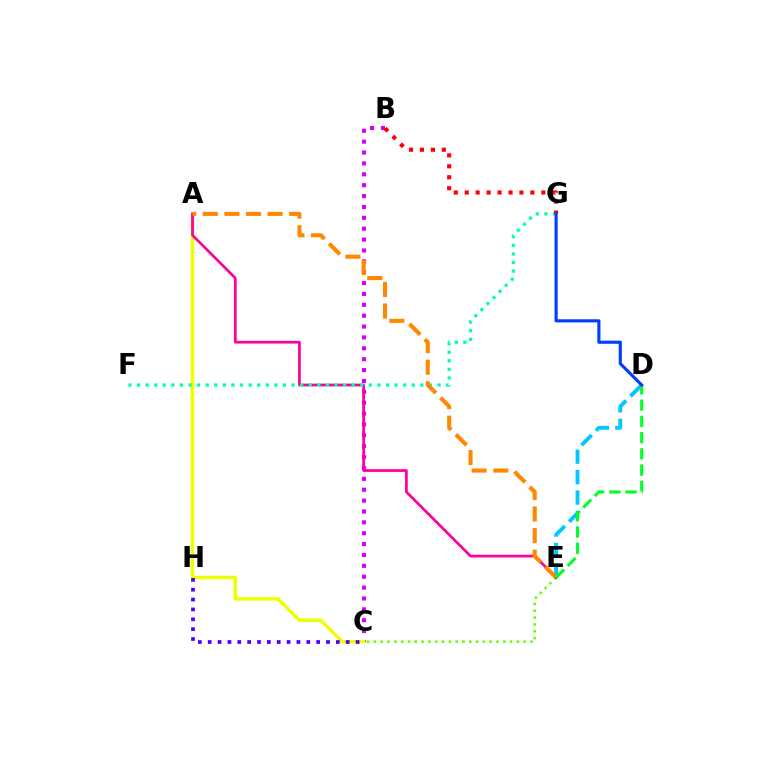{('B', 'C'): [{'color': '#d600ff', 'line_style': 'dotted', 'thickness': 2.95}], ('A', 'C'): [{'color': '#eeff00', 'line_style': 'solid', 'thickness': 2.47}], ('D', 'E'): [{'color': '#00c7ff', 'line_style': 'dashed', 'thickness': 2.77}, {'color': '#00ff27', 'line_style': 'dashed', 'thickness': 2.2}], ('C', 'H'): [{'color': '#4f00ff', 'line_style': 'dotted', 'thickness': 2.68}], ('C', 'E'): [{'color': '#66ff00', 'line_style': 'dotted', 'thickness': 1.85}], ('A', 'E'): [{'color': '#ff00a0', 'line_style': 'solid', 'thickness': 1.97}, {'color': '#ff8800', 'line_style': 'dashed', 'thickness': 2.94}], ('F', 'G'): [{'color': '#00ffaf', 'line_style': 'dotted', 'thickness': 2.33}], ('B', 'G'): [{'color': '#ff0000', 'line_style': 'dotted', 'thickness': 2.97}], ('D', 'G'): [{'color': '#003fff', 'line_style': 'solid', 'thickness': 2.26}]}